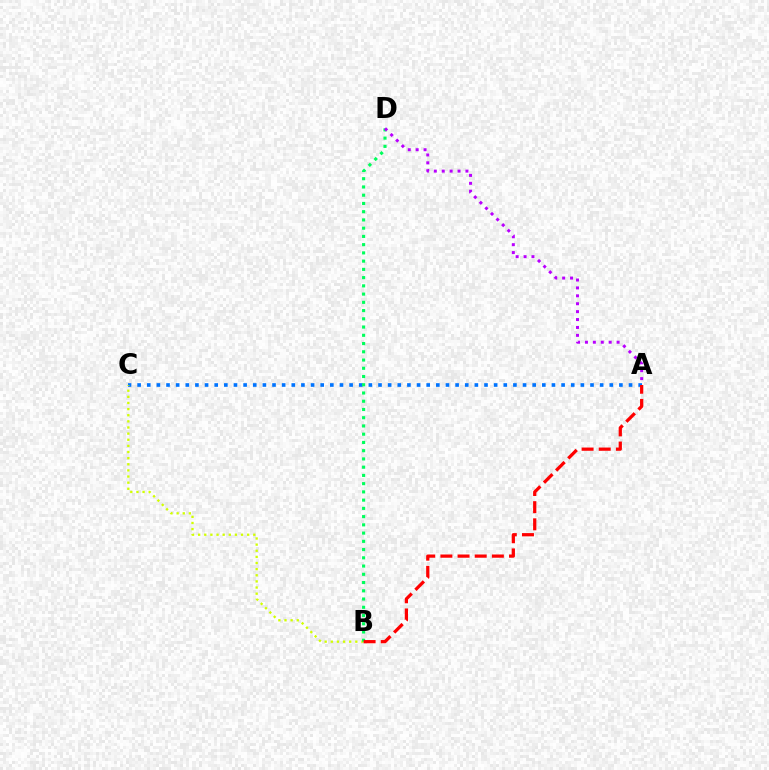{('A', 'C'): [{'color': '#0074ff', 'line_style': 'dotted', 'thickness': 2.62}], ('B', 'C'): [{'color': '#d1ff00', 'line_style': 'dotted', 'thickness': 1.67}], ('B', 'D'): [{'color': '#00ff5c', 'line_style': 'dotted', 'thickness': 2.24}], ('A', 'D'): [{'color': '#b900ff', 'line_style': 'dotted', 'thickness': 2.15}], ('A', 'B'): [{'color': '#ff0000', 'line_style': 'dashed', 'thickness': 2.33}]}